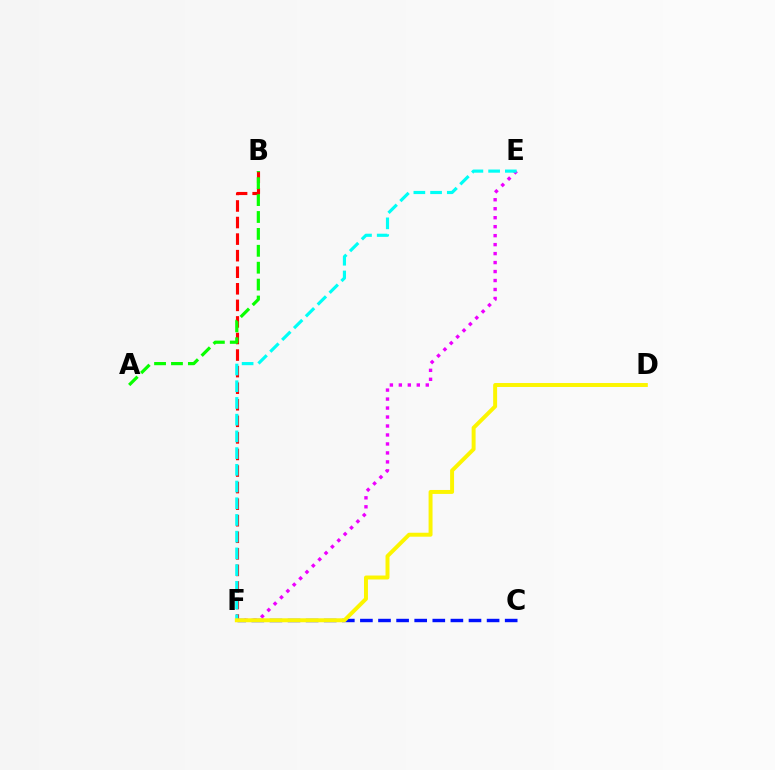{('B', 'F'): [{'color': '#ff0000', 'line_style': 'dashed', 'thickness': 2.25}], ('A', 'B'): [{'color': '#08ff00', 'line_style': 'dashed', 'thickness': 2.3}], ('C', 'F'): [{'color': '#0010ff', 'line_style': 'dashed', 'thickness': 2.46}], ('E', 'F'): [{'color': '#ee00ff', 'line_style': 'dotted', 'thickness': 2.44}, {'color': '#00fff6', 'line_style': 'dashed', 'thickness': 2.27}], ('D', 'F'): [{'color': '#fcf500', 'line_style': 'solid', 'thickness': 2.84}]}